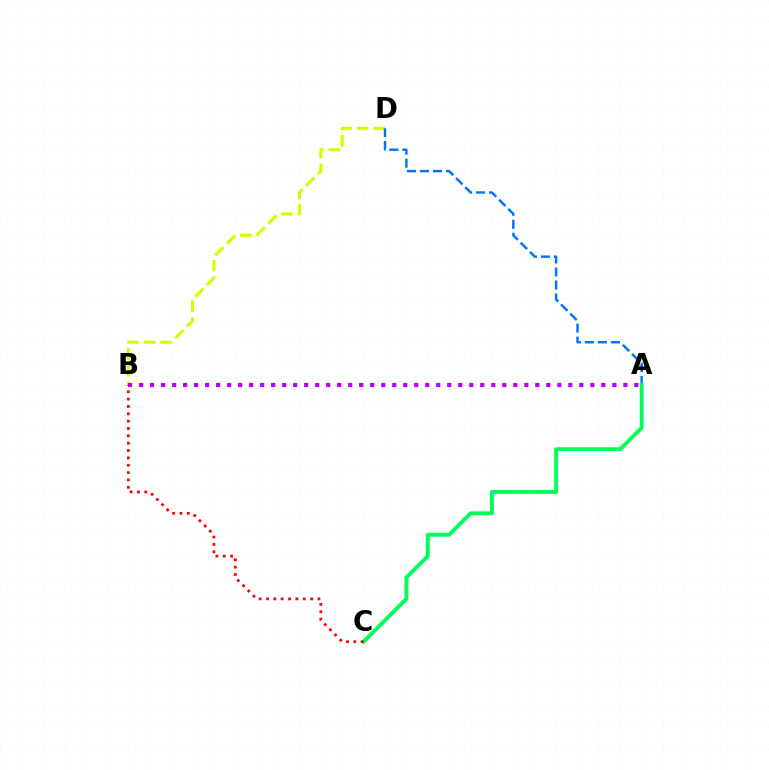{('B', 'D'): [{'color': '#d1ff00', 'line_style': 'dashed', 'thickness': 2.25}], ('A', 'B'): [{'color': '#b900ff', 'line_style': 'dotted', 'thickness': 2.99}], ('A', 'D'): [{'color': '#0074ff', 'line_style': 'dashed', 'thickness': 1.77}], ('A', 'C'): [{'color': '#00ff5c', 'line_style': 'solid', 'thickness': 2.81}], ('B', 'C'): [{'color': '#ff0000', 'line_style': 'dotted', 'thickness': 2.0}]}